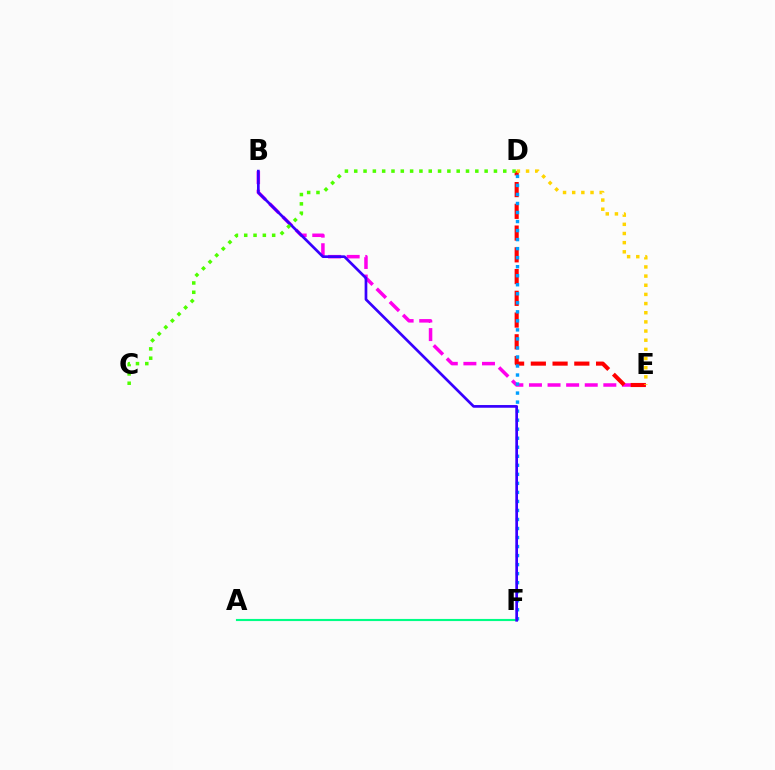{('B', 'E'): [{'color': '#ff00ed', 'line_style': 'dashed', 'thickness': 2.53}], ('D', 'E'): [{'color': '#ff0000', 'line_style': 'dashed', 'thickness': 2.95}, {'color': '#ffd500', 'line_style': 'dotted', 'thickness': 2.49}], ('D', 'F'): [{'color': '#009eff', 'line_style': 'dotted', 'thickness': 2.45}], ('A', 'F'): [{'color': '#00ff86', 'line_style': 'solid', 'thickness': 1.54}], ('B', 'F'): [{'color': '#3700ff', 'line_style': 'solid', 'thickness': 1.94}], ('C', 'D'): [{'color': '#4fff00', 'line_style': 'dotted', 'thickness': 2.53}]}